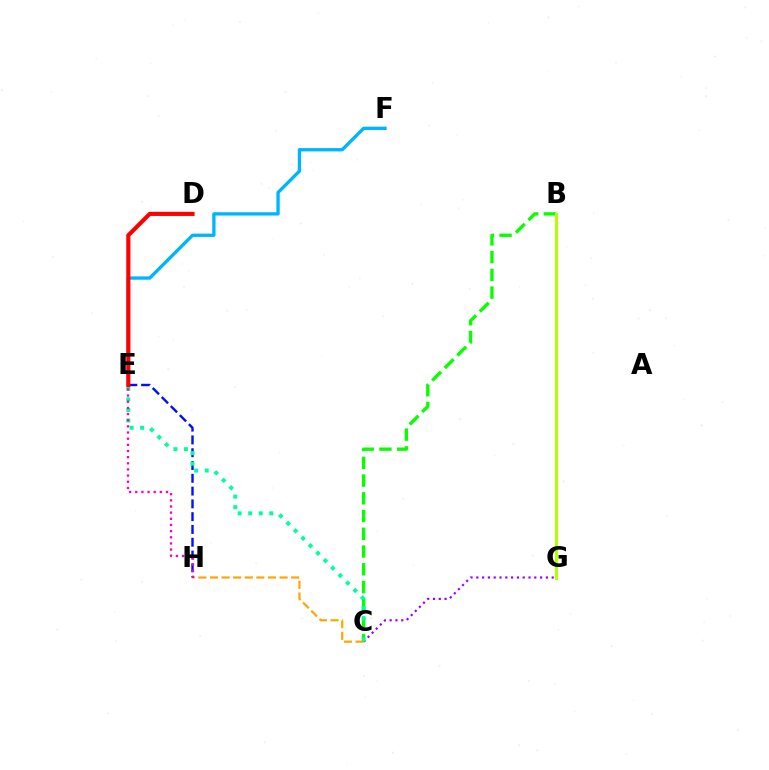{('B', 'C'): [{'color': '#08ff00', 'line_style': 'dashed', 'thickness': 2.41}], ('C', 'G'): [{'color': '#9b00ff', 'line_style': 'dotted', 'thickness': 1.58}], ('E', 'H'): [{'color': '#0010ff', 'line_style': 'dashed', 'thickness': 1.74}, {'color': '#ff00bd', 'line_style': 'dotted', 'thickness': 1.67}], ('C', 'E'): [{'color': '#00ff9d', 'line_style': 'dotted', 'thickness': 2.86}], ('B', 'G'): [{'color': '#b3ff00', 'line_style': 'solid', 'thickness': 2.19}], ('C', 'H'): [{'color': '#ffa500', 'line_style': 'dashed', 'thickness': 1.58}], ('E', 'F'): [{'color': '#00b5ff', 'line_style': 'solid', 'thickness': 2.4}], ('D', 'E'): [{'color': '#ff0000', 'line_style': 'solid', 'thickness': 2.97}]}